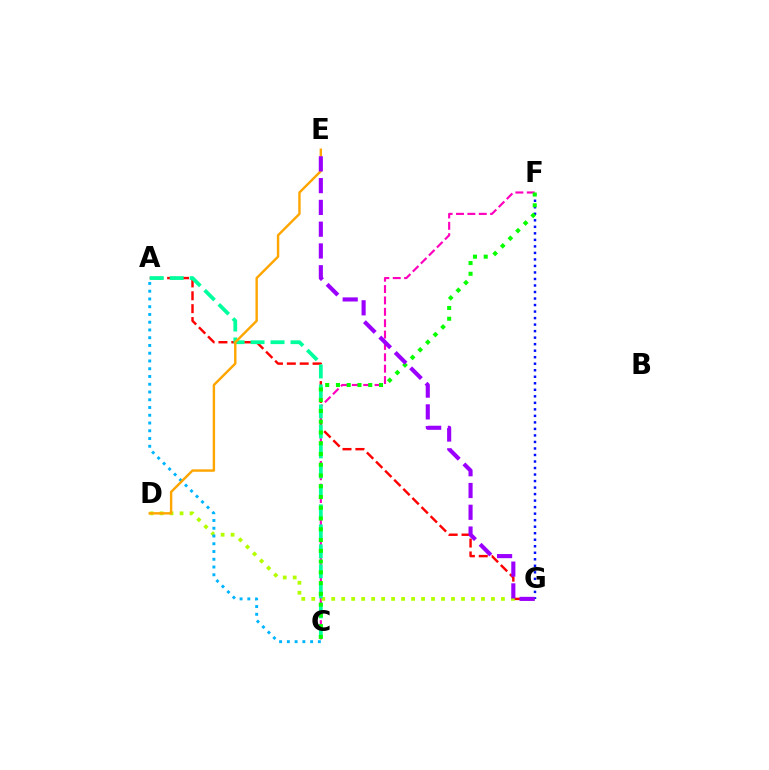{('C', 'F'): [{'color': '#ff00bd', 'line_style': 'dashed', 'thickness': 1.55}, {'color': '#08ff00', 'line_style': 'dotted', 'thickness': 2.92}], ('A', 'G'): [{'color': '#ff0000', 'line_style': 'dashed', 'thickness': 1.75}], ('D', 'G'): [{'color': '#b3ff00', 'line_style': 'dotted', 'thickness': 2.71}], ('A', 'C'): [{'color': '#00ff9d', 'line_style': 'dashed', 'thickness': 2.72}, {'color': '#00b5ff', 'line_style': 'dotted', 'thickness': 2.11}], ('F', 'G'): [{'color': '#0010ff', 'line_style': 'dotted', 'thickness': 1.77}], ('D', 'E'): [{'color': '#ffa500', 'line_style': 'solid', 'thickness': 1.74}], ('E', 'G'): [{'color': '#9b00ff', 'line_style': 'dashed', 'thickness': 2.96}]}